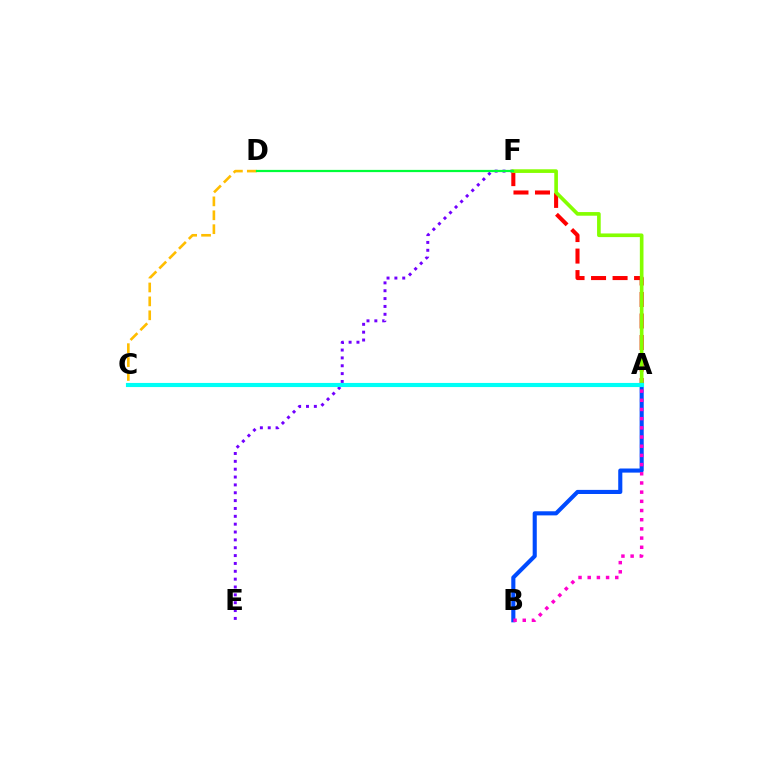{('C', 'D'): [{'color': '#ffbd00', 'line_style': 'dashed', 'thickness': 1.89}], ('A', 'F'): [{'color': '#ff0000', 'line_style': 'dashed', 'thickness': 2.92}, {'color': '#84ff00', 'line_style': 'solid', 'thickness': 2.63}], ('E', 'F'): [{'color': '#7200ff', 'line_style': 'dotted', 'thickness': 2.13}], ('A', 'B'): [{'color': '#004bff', 'line_style': 'solid', 'thickness': 2.96}, {'color': '#ff00cf', 'line_style': 'dotted', 'thickness': 2.5}], ('D', 'F'): [{'color': '#00ff39', 'line_style': 'solid', 'thickness': 1.6}], ('A', 'C'): [{'color': '#00fff6', 'line_style': 'solid', 'thickness': 2.97}]}